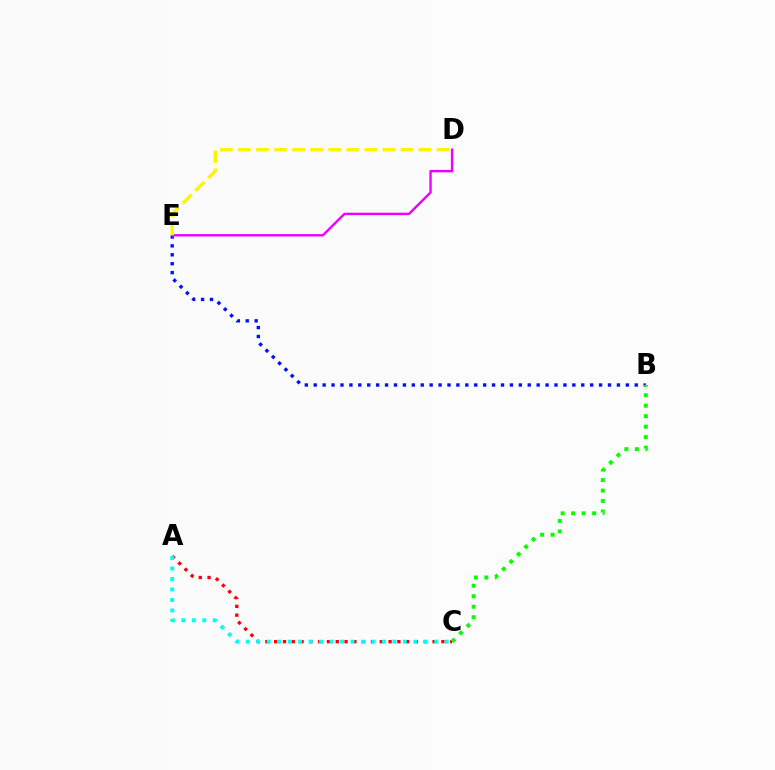{('B', 'E'): [{'color': '#0010ff', 'line_style': 'dotted', 'thickness': 2.42}], ('D', 'E'): [{'color': '#ee00ff', 'line_style': 'solid', 'thickness': 1.73}, {'color': '#fcf500', 'line_style': 'dashed', 'thickness': 2.45}], ('A', 'C'): [{'color': '#ff0000', 'line_style': 'dotted', 'thickness': 2.39}, {'color': '#00fff6', 'line_style': 'dotted', 'thickness': 2.84}], ('B', 'C'): [{'color': '#08ff00', 'line_style': 'dotted', 'thickness': 2.85}]}